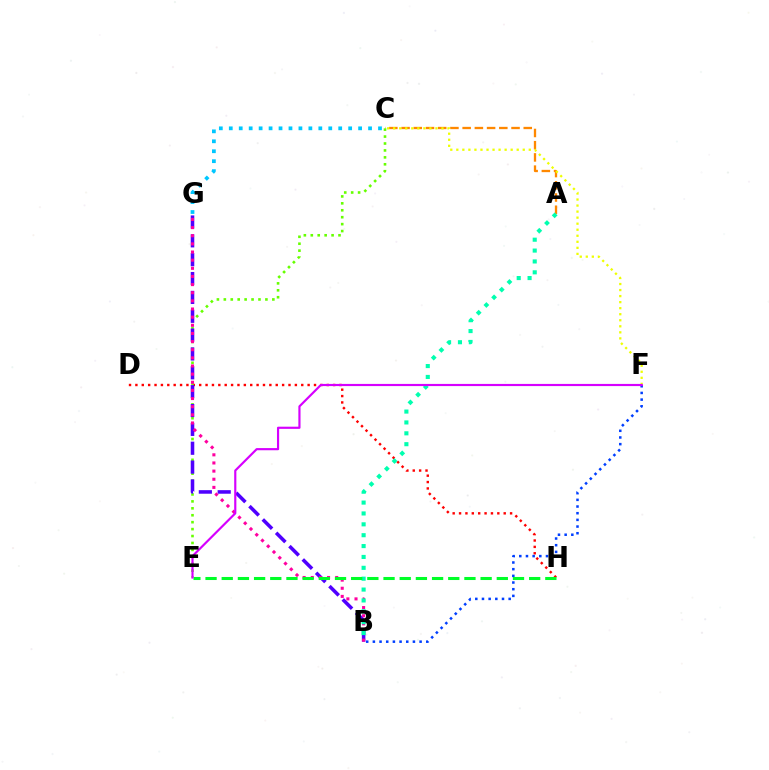{('A', 'C'): [{'color': '#ff8800', 'line_style': 'dashed', 'thickness': 1.66}], ('D', 'H'): [{'color': '#ff0000', 'line_style': 'dotted', 'thickness': 1.73}], ('C', 'F'): [{'color': '#eeff00', 'line_style': 'dotted', 'thickness': 1.64}], ('C', 'E'): [{'color': '#66ff00', 'line_style': 'dotted', 'thickness': 1.88}], ('B', 'G'): [{'color': '#4f00ff', 'line_style': 'dashed', 'thickness': 2.56}, {'color': '#ff00a0', 'line_style': 'dotted', 'thickness': 2.21}], ('A', 'B'): [{'color': '#00ffaf', 'line_style': 'dotted', 'thickness': 2.95}], ('B', 'F'): [{'color': '#003fff', 'line_style': 'dotted', 'thickness': 1.81}], ('E', 'H'): [{'color': '#00ff27', 'line_style': 'dashed', 'thickness': 2.2}], ('E', 'F'): [{'color': '#d600ff', 'line_style': 'solid', 'thickness': 1.56}], ('C', 'G'): [{'color': '#00c7ff', 'line_style': 'dotted', 'thickness': 2.7}]}